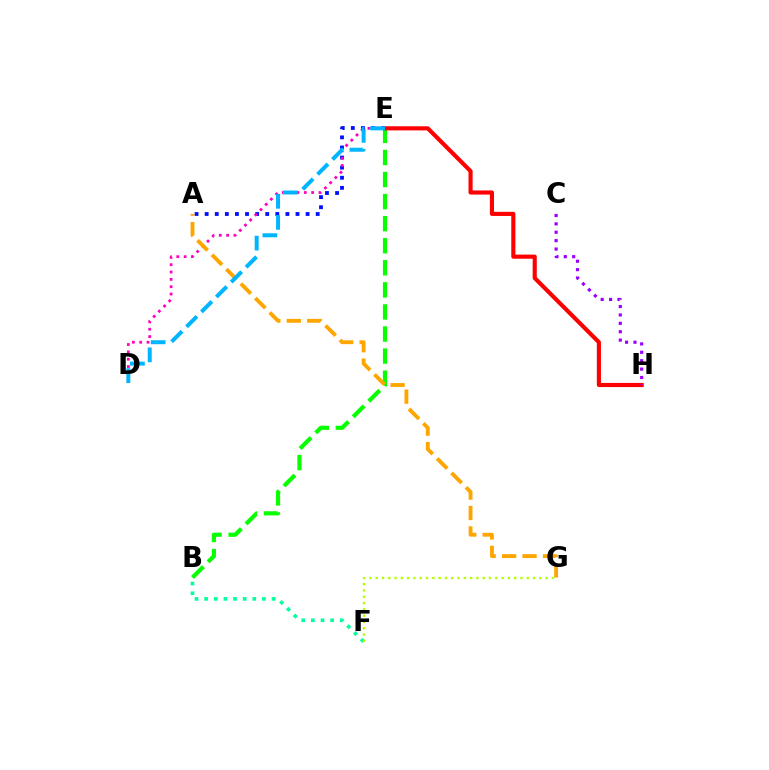{('B', 'E'): [{'color': '#08ff00', 'line_style': 'dashed', 'thickness': 3.0}], ('A', 'E'): [{'color': '#0010ff', 'line_style': 'dotted', 'thickness': 2.74}], ('D', 'E'): [{'color': '#ff00bd', 'line_style': 'dotted', 'thickness': 1.99}, {'color': '#00b5ff', 'line_style': 'dashed', 'thickness': 2.86}], ('B', 'F'): [{'color': '#00ff9d', 'line_style': 'dotted', 'thickness': 2.62}], ('E', 'H'): [{'color': '#ff0000', 'line_style': 'solid', 'thickness': 2.97}], ('A', 'G'): [{'color': '#ffa500', 'line_style': 'dashed', 'thickness': 2.77}], ('C', 'H'): [{'color': '#9b00ff', 'line_style': 'dotted', 'thickness': 2.28}], ('F', 'G'): [{'color': '#b3ff00', 'line_style': 'dotted', 'thickness': 1.71}]}